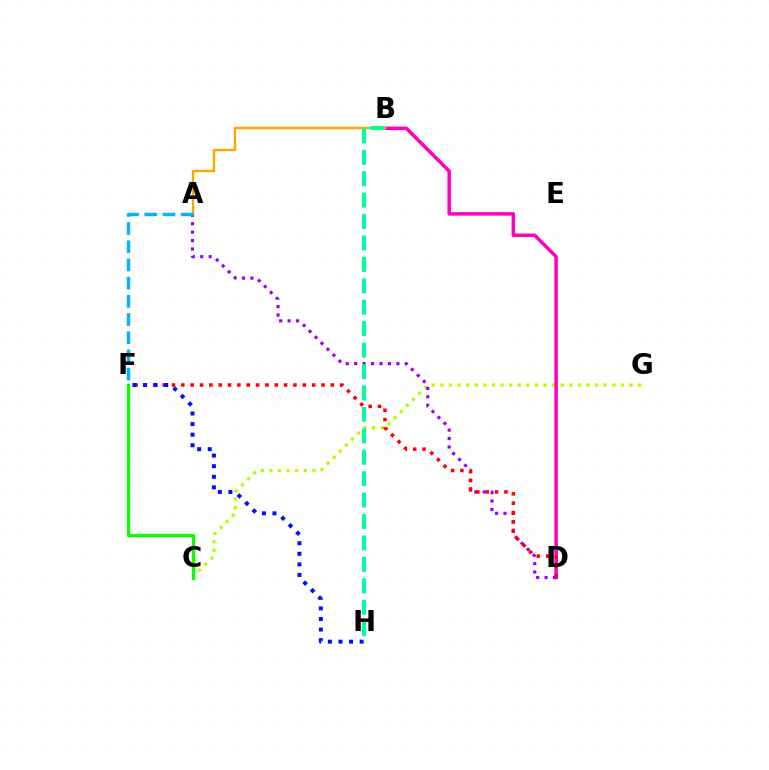{('C', 'G'): [{'color': '#b3ff00', 'line_style': 'dotted', 'thickness': 2.34}], ('C', 'F'): [{'color': '#08ff00', 'line_style': 'solid', 'thickness': 2.37}], ('B', 'D'): [{'color': '#ff00bd', 'line_style': 'solid', 'thickness': 2.51}], ('A', 'B'): [{'color': '#ffa500', 'line_style': 'solid', 'thickness': 1.71}], ('A', 'D'): [{'color': '#9b00ff', 'line_style': 'dotted', 'thickness': 2.29}], ('D', 'F'): [{'color': '#ff0000', 'line_style': 'dotted', 'thickness': 2.54}], ('F', 'H'): [{'color': '#0010ff', 'line_style': 'dotted', 'thickness': 2.87}], ('A', 'F'): [{'color': '#00b5ff', 'line_style': 'dashed', 'thickness': 2.47}], ('B', 'H'): [{'color': '#00ff9d', 'line_style': 'dashed', 'thickness': 2.91}]}